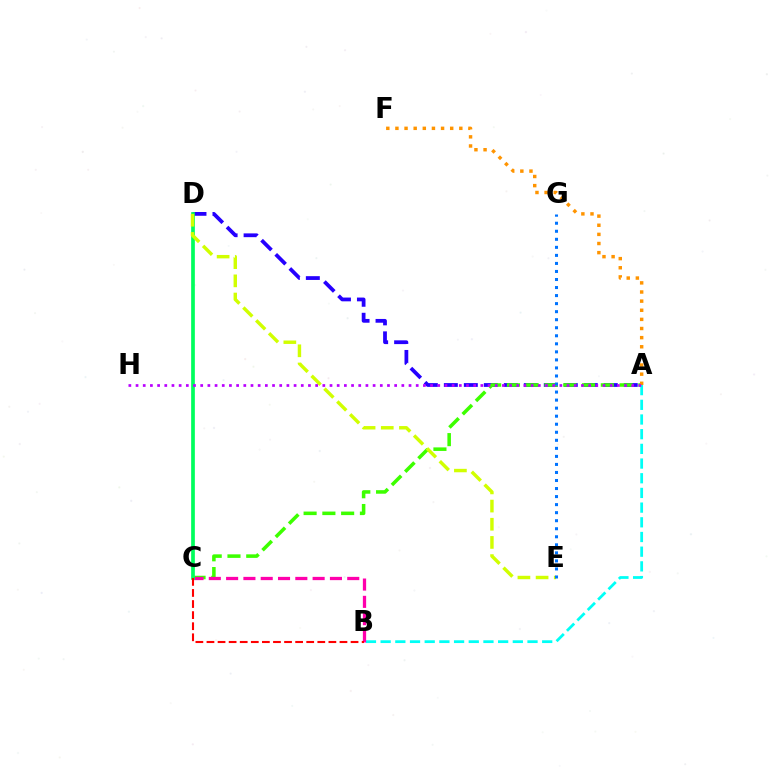{('A', 'D'): [{'color': '#2500ff', 'line_style': 'dashed', 'thickness': 2.72}], ('A', 'C'): [{'color': '#3dff00', 'line_style': 'dashed', 'thickness': 2.55}], ('A', 'B'): [{'color': '#00fff6', 'line_style': 'dashed', 'thickness': 2.0}], ('B', 'C'): [{'color': '#ff00ac', 'line_style': 'dashed', 'thickness': 2.35}, {'color': '#ff0000', 'line_style': 'dashed', 'thickness': 1.51}], ('A', 'F'): [{'color': '#ff9400', 'line_style': 'dotted', 'thickness': 2.48}], ('C', 'D'): [{'color': '#00ff5c', 'line_style': 'solid', 'thickness': 2.67}], ('D', 'E'): [{'color': '#d1ff00', 'line_style': 'dashed', 'thickness': 2.47}], ('A', 'H'): [{'color': '#b900ff', 'line_style': 'dotted', 'thickness': 1.95}], ('E', 'G'): [{'color': '#0074ff', 'line_style': 'dotted', 'thickness': 2.18}]}